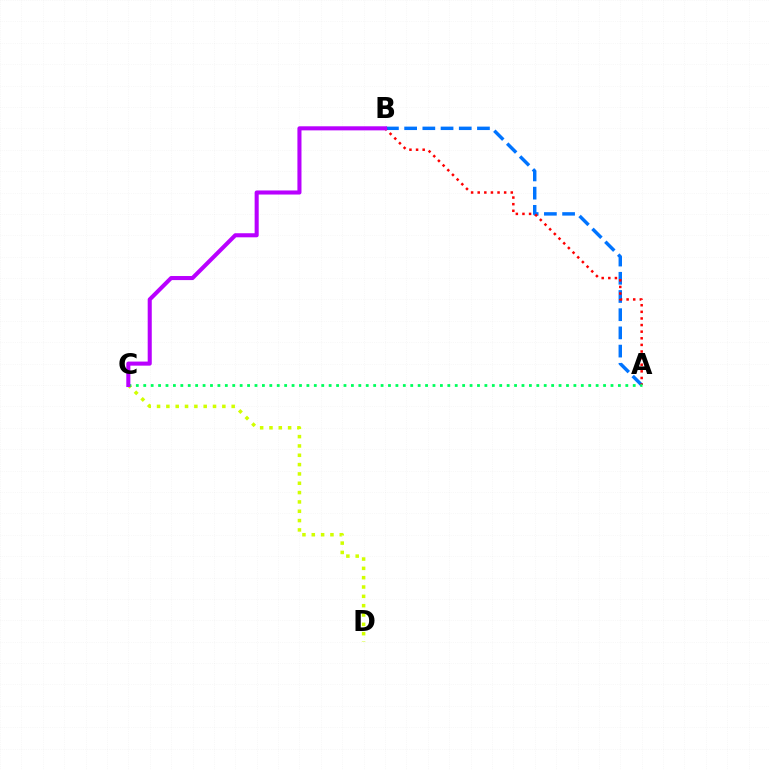{('A', 'B'): [{'color': '#0074ff', 'line_style': 'dashed', 'thickness': 2.47}, {'color': '#ff0000', 'line_style': 'dotted', 'thickness': 1.8}], ('C', 'D'): [{'color': '#d1ff00', 'line_style': 'dotted', 'thickness': 2.53}], ('A', 'C'): [{'color': '#00ff5c', 'line_style': 'dotted', 'thickness': 2.02}], ('B', 'C'): [{'color': '#b900ff', 'line_style': 'solid', 'thickness': 2.93}]}